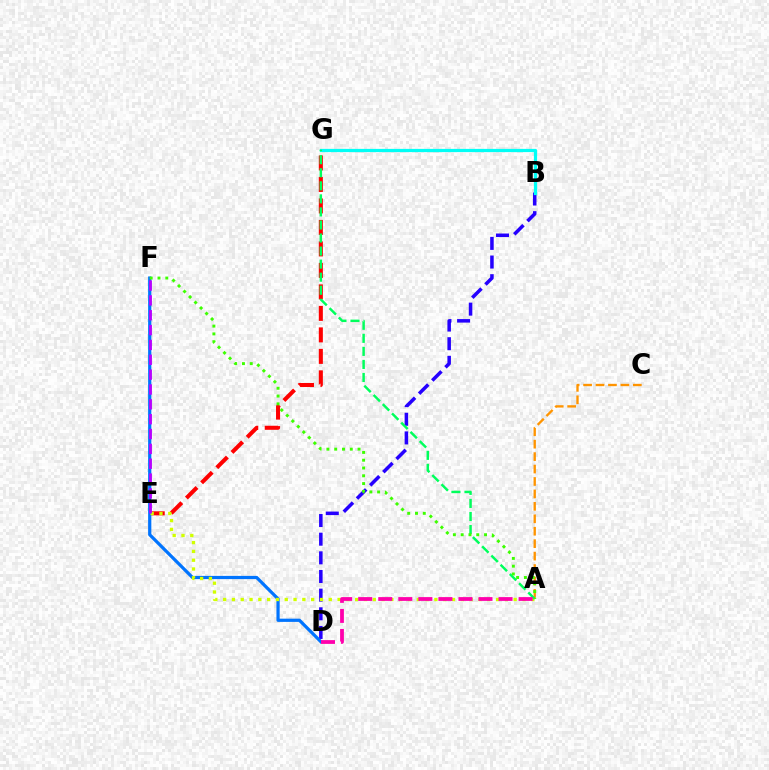{('B', 'D'): [{'color': '#2500ff', 'line_style': 'dashed', 'thickness': 2.53}], ('E', 'G'): [{'color': '#ff0000', 'line_style': 'dashed', 'thickness': 2.92}], ('D', 'F'): [{'color': '#0074ff', 'line_style': 'solid', 'thickness': 2.32}], ('A', 'E'): [{'color': '#d1ff00', 'line_style': 'dotted', 'thickness': 2.39}], ('B', 'G'): [{'color': '#00fff6', 'line_style': 'solid', 'thickness': 2.33}], ('A', 'C'): [{'color': '#ff9400', 'line_style': 'dashed', 'thickness': 1.69}], ('A', 'G'): [{'color': '#00ff5c', 'line_style': 'dashed', 'thickness': 1.77}], ('E', 'F'): [{'color': '#b900ff', 'line_style': 'dashed', 'thickness': 2.02}], ('A', 'D'): [{'color': '#ff00ac', 'line_style': 'dashed', 'thickness': 2.72}], ('A', 'F'): [{'color': '#3dff00', 'line_style': 'dotted', 'thickness': 2.12}]}